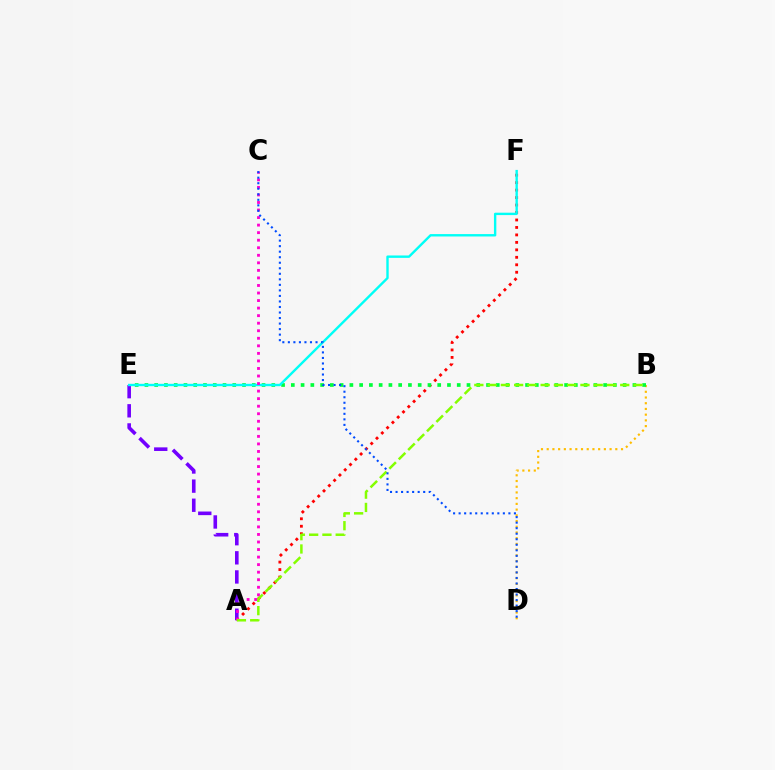{('A', 'E'): [{'color': '#7200ff', 'line_style': 'dashed', 'thickness': 2.6}], ('B', 'D'): [{'color': '#ffbd00', 'line_style': 'dotted', 'thickness': 1.55}], ('A', 'F'): [{'color': '#ff0000', 'line_style': 'dotted', 'thickness': 2.03}], ('B', 'E'): [{'color': '#00ff39', 'line_style': 'dotted', 'thickness': 2.65}], ('E', 'F'): [{'color': '#00fff6', 'line_style': 'solid', 'thickness': 1.72}], ('A', 'C'): [{'color': '#ff00cf', 'line_style': 'dotted', 'thickness': 2.05}], ('A', 'B'): [{'color': '#84ff00', 'line_style': 'dashed', 'thickness': 1.8}], ('C', 'D'): [{'color': '#004bff', 'line_style': 'dotted', 'thickness': 1.5}]}